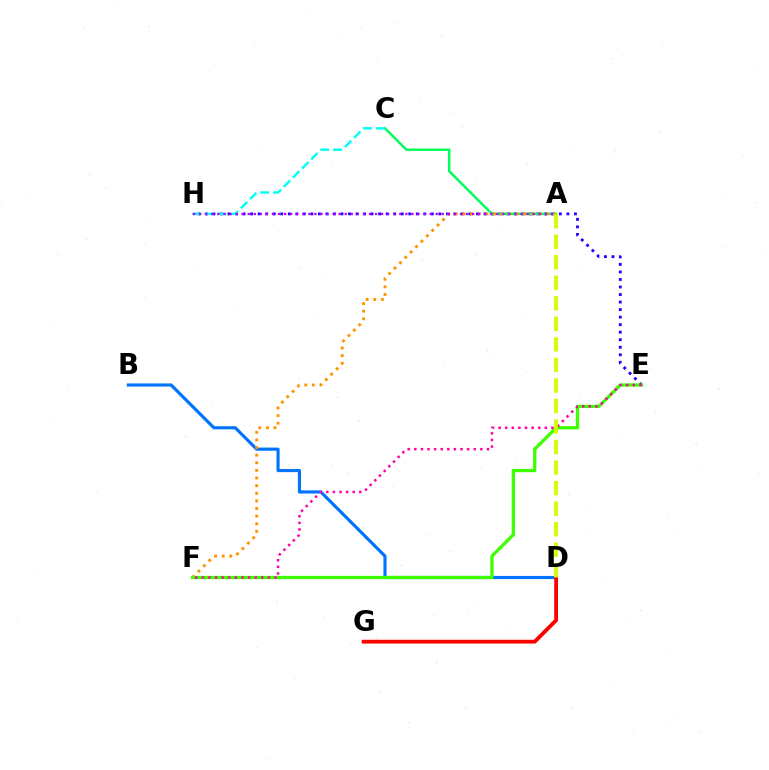{('E', 'H'): [{'color': '#2500ff', 'line_style': 'dotted', 'thickness': 2.05}], ('B', 'D'): [{'color': '#0074ff', 'line_style': 'solid', 'thickness': 2.26}], ('A', 'C'): [{'color': '#00ff5c', 'line_style': 'solid', 'thickness': 1.77}], ('A', 'F'): [{'color': '#ff9400', 'line_style': 'dotted', 'thickness': 2.07}], ('E', 'F'): [{'color': '#3dff00', 'line_style': 'solid', 'thickness': 2.36}, {'color': '#ff00ac', 'line_style': 'dotted', 'thickness': 1.79}], ('C', 'H'): [{'color': '#00fff6', 'line_style': 'dashed', 'thickness': 1.76}], ('D', 'G'): [{'color': '#ff0000', 'line_style': 'solid', 'thickness': 2.74}], ('A', 'H'): [{'color': '#b900ff', 'line_style': 'dotted', 'thickness': 1.65}], ('A', 'D'): [{'color': '#d1ff00', 'line_style': 'dashed', 'thickness': 2.79}]}